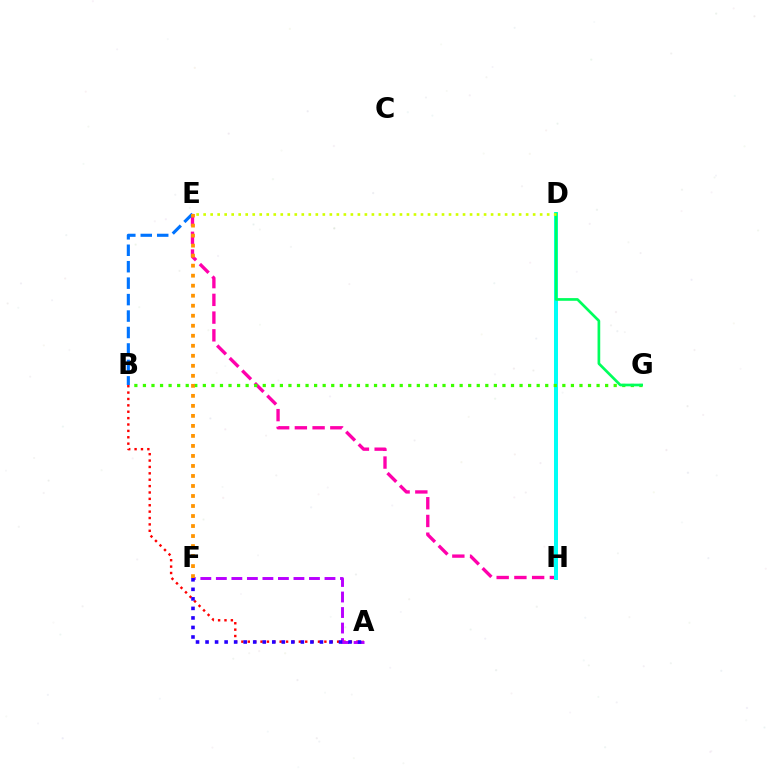{('E', 'H'): [{'color': '#ff00ac', 'line_style': 'dashed', 'thickness': 2.41}], ('D', 'H'): [{'color': '#00fff6', 'line_style': 'solid', 'thickness': 2.87}], ('B', 'G'): [{'color': '#3dff00', 'line_style': 'dotted', 'thickness': 2.33}], ('A', 'B'): [{'color': '#ff0000', 'line_style': 'dotted', 'thickness': 1.73}], ('B', 'E'): [{'color': '#0074ff', 'line_style': 'dashed', 'thickness': 2.24}], ('A', 'F'): [{'color': '#b900ff', 'line_style': 'dashed', 'thickness': 2.11}, {'color': '#2500ff', 'line_style': 'dotted', 'thickness': 2.59}], ('D', 'G'): [{'color': '#00ff5c', 'line_style': 'solid', 'thickness': 1.93}], ('D', 'E'): [{'color': '#d1ff00', 'line_style': 'dotted', 'thickness': 1.9}], ('E', 'F'): [{'color': '#ff9400', 'line_style': 'dotted', 'thickness': 2.72}]}